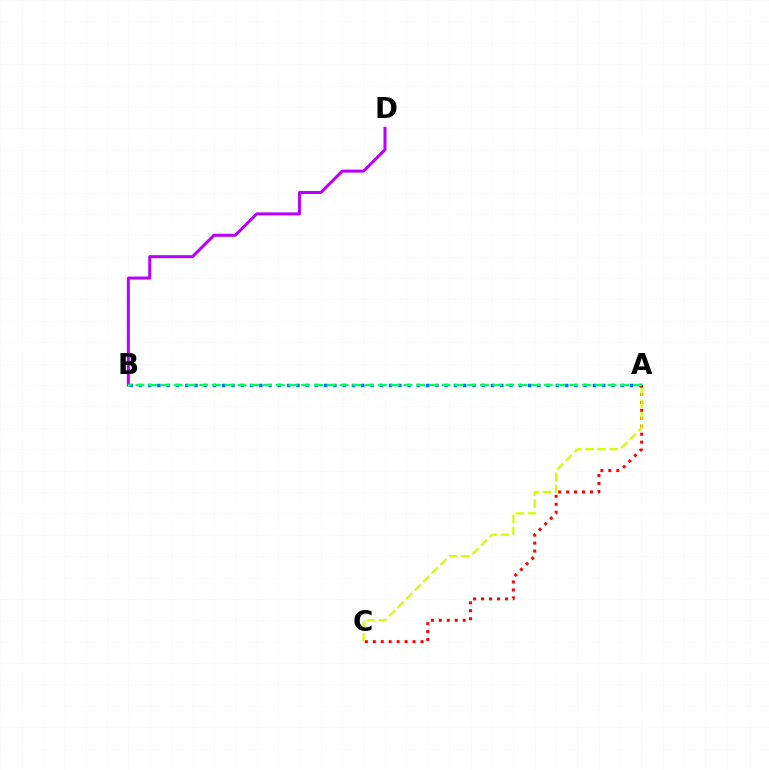{('B', 'D'): [{'color': '#b900ff', 'line_style': 'solid', 'thickness': 2.18}], ('A', 'B'): [{'color': '#0074ff', 'line_style': 'dotted', 'thickness': 2.52}, {'color': '#00ff5c', 'line_style': 'dashed', 'thickness': 1.73}], ('A', 'C'): [{'color': '#ff0000', 'line_style': 'dotted', 'thickness': 2.16}, {'color': '#d1ff00', 'line_style': 'dashed', 'thickness': 1.65}]}